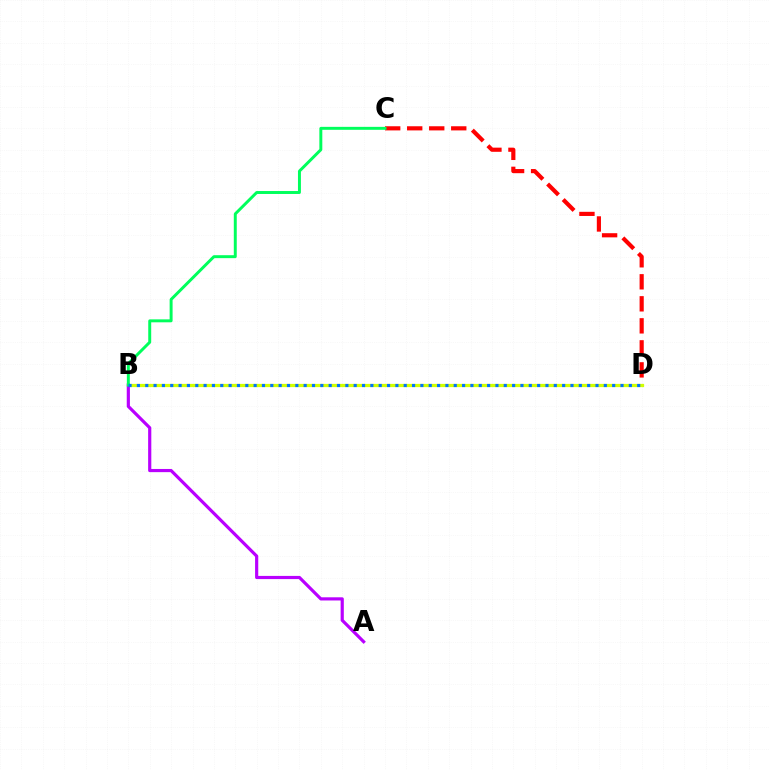{('C', 'D'): [{'color': '#ff0000', 'line_style': 'dashed', 'thickness': 2.99}], ('B', 'D'): [{'color': '#d1ff00', 'line_style': 'solid', 'thickness': 2.34}, {'color': '#0074ff', 'line_style': 'dotted', 'thickness': 2.27}], ('A', 'B'): [{'color': '#b900ff', 'line_style': 'solid', 'thickness': 2.29}], ('B', 'C'): [{'color': '#00ff5c', 'line_style': 'solid', 'thickness': 2.13}]}